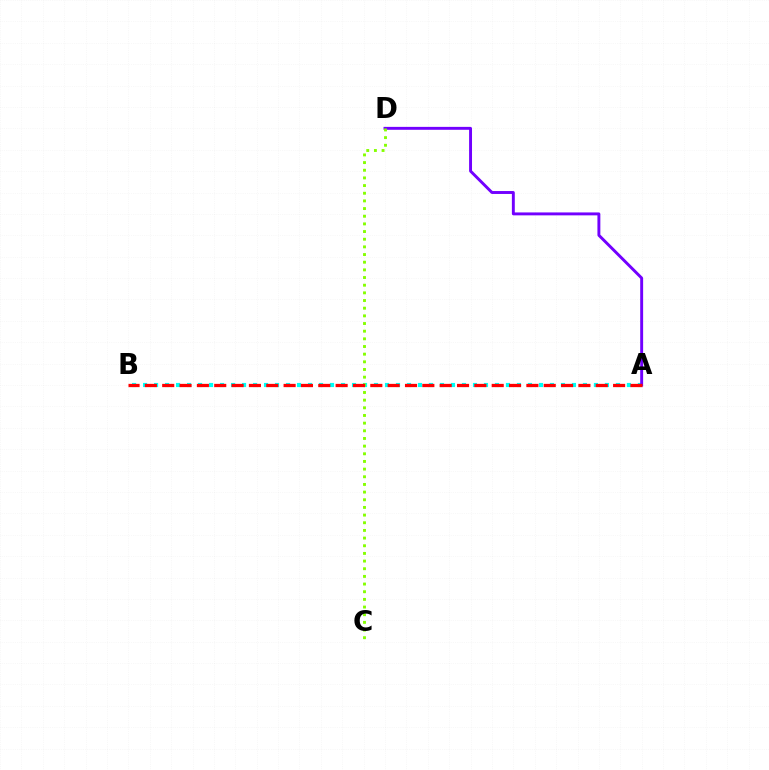{('A', 'B'): [{'color': '#00fff6', 'line_style': 'dotted', 'thickness': 2.99}, {'color': '#ff0000', 'line_style': 'dashed', 'thickness': 2.36}], ('A', 'D'): [{'color': '#7200ff', 'line_style': 'solid', 'thickness': 2.1}], ('C', 'D'): [{'color': '#84ff00', 'line_style': 'dotted', 'thickness': 2.08}]}